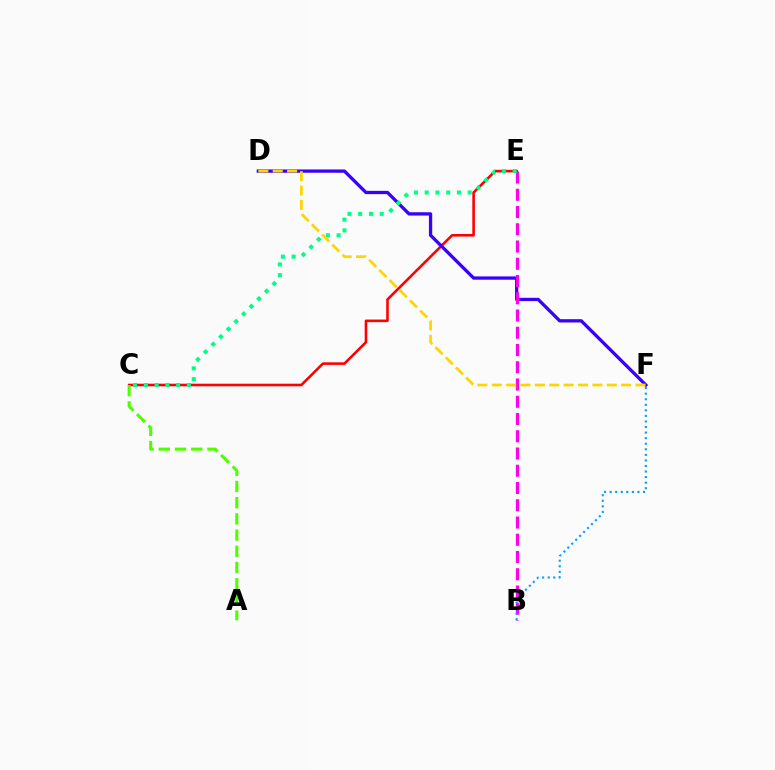{('C', 'E'): [{'color': '#ff0000', 'line_style': 'solid', 'thickness': 1.86}, {'color': '#00ff86', 'line_style': 'dotted', 'thickness': 2.92}], ('A', 'C'): [{'color': '#4fff00', 'line_style': 'dashed', 'thickness': 2.2}], ('D', 'F'): [{'color': '#3700ff', 'line_style': 'solid', 'thickness': 2.37}, {'color': '#ffd500', 'line_style': 'dashed', 'thickness': 1.95}], ('B', 'E'): [{'color': '#ff00ed', 'line_style': 'dashed', 'thickness': 2.34}], ('B', 'F'): [{'color': '#009eff', 'line_style': 'dotted', 'thickness': 1.51}]}